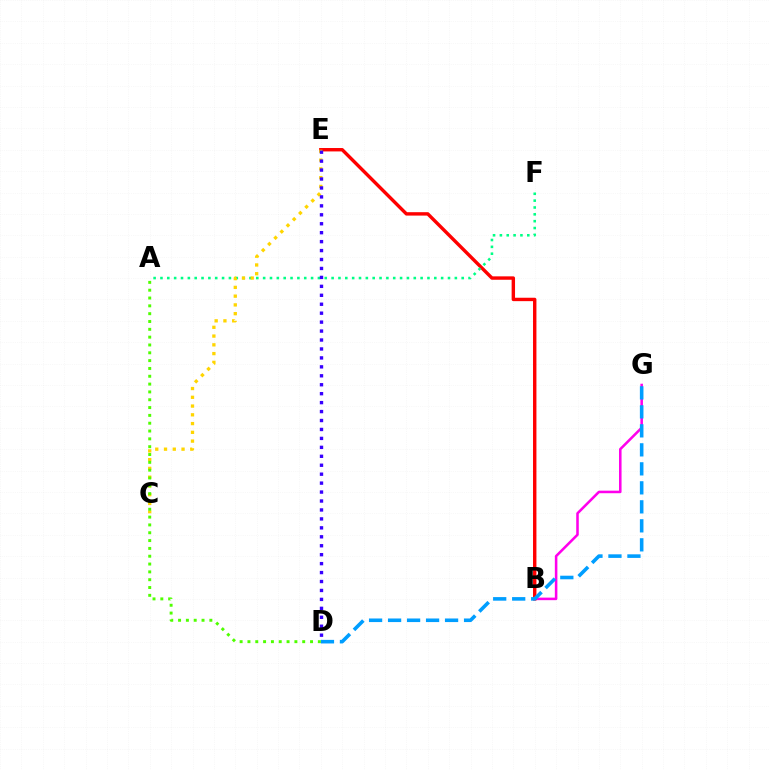{('B', 'G'): [{'color': '#ff00ed', 'line_style': 'solid', 'thickness': 1.84}], ('B', 'E'): [{'color': '#ff0000', 'line_style': 'solid', 'thickness': 2.45}], ('A', 'F'): [{'color': '#00ff86', 'line_style': 'dotted', 'thickness': 1.86}], ('D', 'G'): [{'color': '#009eff', 'line_style': 'dashed', 'thickness': 2.58}], ('C', 'E'): [{'color': '#ffd500', 'line_style': 'dotted', 'thickness': 2.38}], ('A', 'D'): [{'color': '#4fff00', 'line_style': 'dotted', 'thickness': 2.13}], ('D', 'E'): [{'color': '#3700ff', 'line_style': 'dotted', 'thickness': 2.43}]}